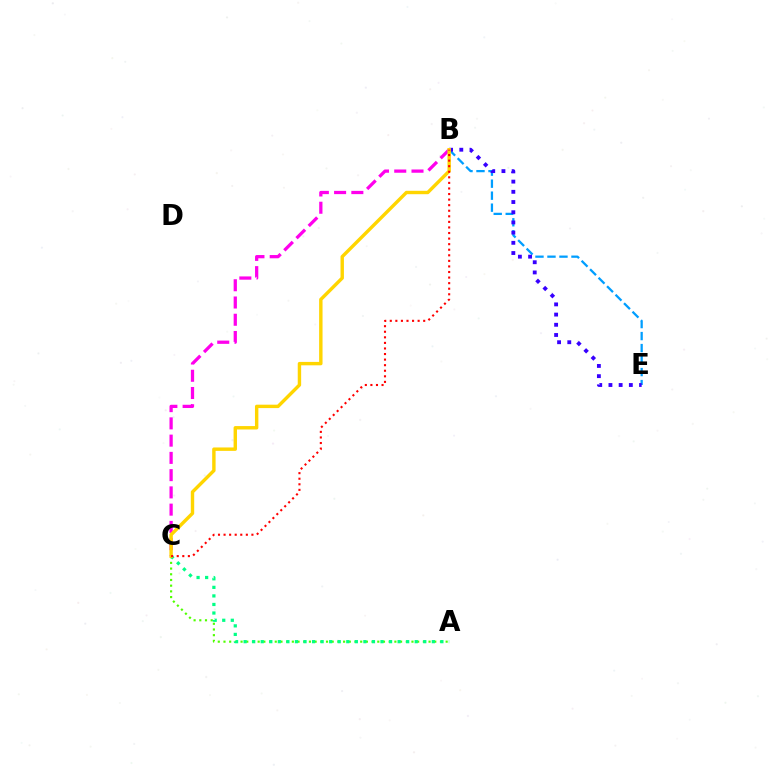{('B', 'C'): [{'color': '#ff00ed', 'line_style': 'dashed', 'thickness': 2.34}, {'color': '#ffd500', 'line_style': 'solid', 'thickness': 2.45}, {'color': '#ff0000', 'line_style': 'dotted', 'thickness': 1.51}], ('A', 'C'): [{'color': '#4fff00', 'line_style': 'dotted', 'thickness': 1.55}, {'color': '#00ff86', 'line_style': 'dotted', 'thickness': 2.32}], ('B', 'E'): [{'color': '#009eff', 'line_style': 'dashed', 'thickness': 1.63}, {'color': '#3700ff', 'line_style': 'dotted', 'thickness': 2.77}]}